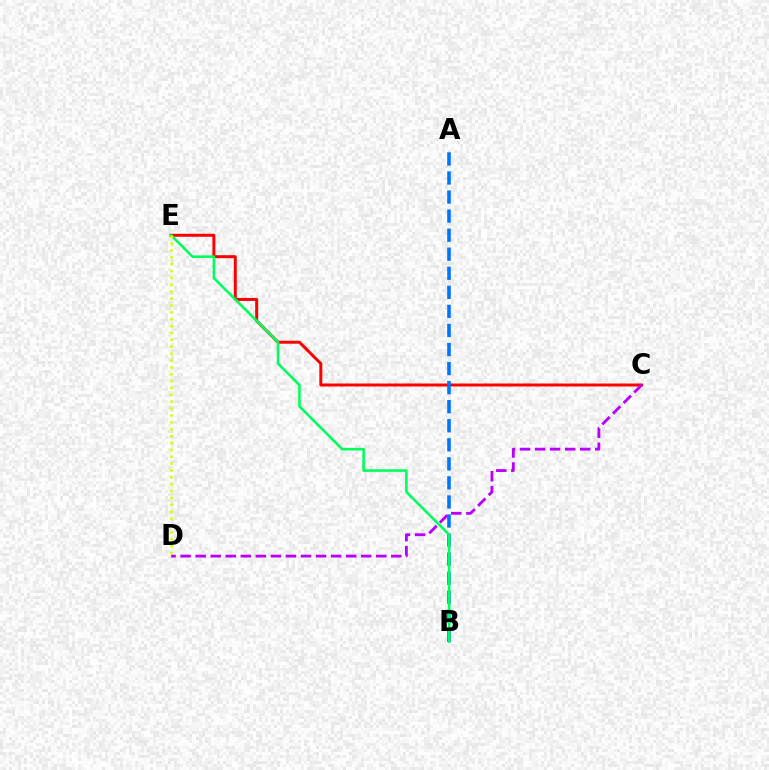{('C', 'E'): [{'color': '#ff0000', 'line_style': 'solid', 'thickness': 2.15}], ('A', 'B'): [{'color': '#0074ff', 'line_style': 'dashed', 'thickness': 2.59}], ('B', 'E'): [{'color': '#00ff5c', 'line_style': 'solid', 'thickness': 1.86}], ('C', 'D'): [{'color': '#b900ff', 'line_style': 'dashed', 'thickness': 2.04}], ('D', 'E'): [{'color': '#d1ff00', 'line_style': 'dotted', 'thickness': 1.87}]}